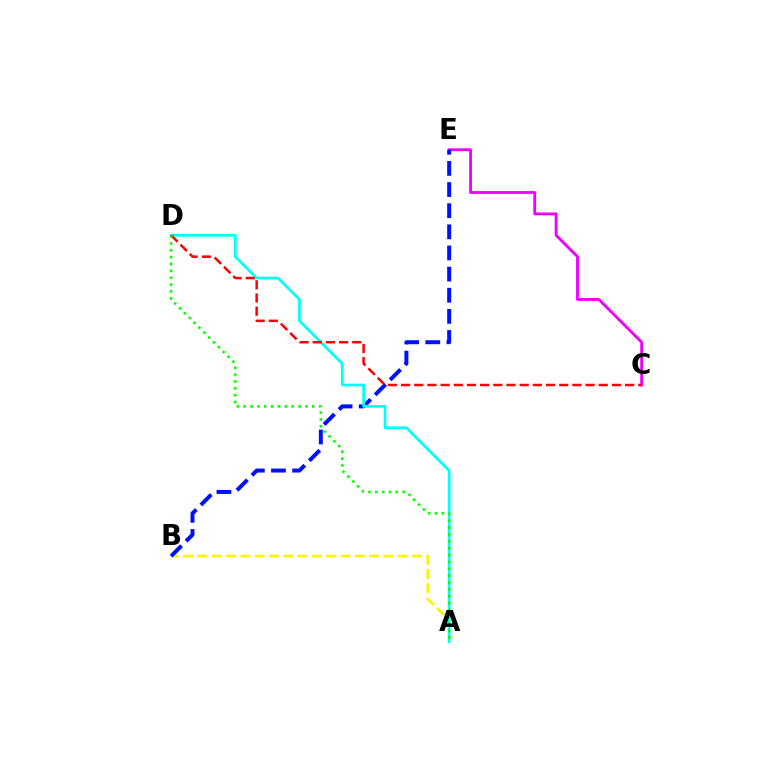{('A', 'B'): [{'color': '#fcf500', 'line_style': 'dashed', 'thickness': 1.94}], ('C', 'E'): [{'color': '#ee00ff', 'line_style': 'solid', 'thickness': 2.05}], ('B', 'E'): [{'color': '#0010ff', 'line_style': 'dashed', 'thickness': 2.87}], ('A', 'D'): [{'color': '#00fff6', 'line_style': 'solid', 'thickness': 1.95}, {'color': '#08ff00', 'line_style': 'dotted', 'thickness': 1.86}], ('C', 'D'): [{'color': '#ff0000', 'line_style': 'dashed', 'thickness': 1.79}]}